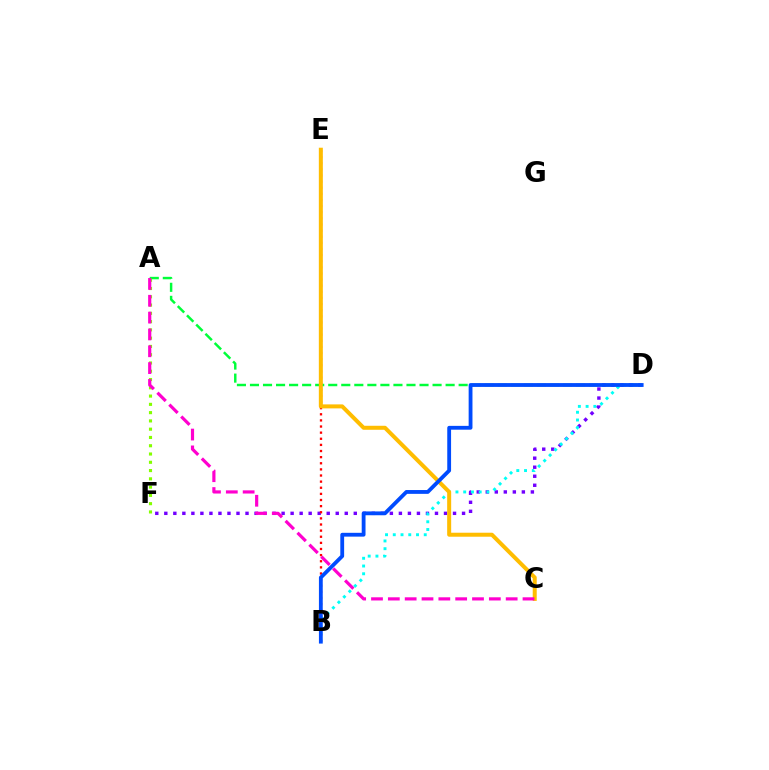{('A', 'D'): [{'color': '#00ff39', 'line_style': 'dashed', 'thickness': 1.77}], ('D', 'F'): [{'color': '#7200ff', 'line_style': 'dotted', 'thickness': 2.45}], ('B', 'E'): [{'color': '#ff0000', 'line_style': 'dotted', 'thickness': 1.66}], ('A', 'F'): [{'color': '#84ff00', 'line_style': 'dotted', 'thickness': 2.25}], ('B', 'D'): [{'color': '#00fff6', 'line_style': 'dotted', 'thickness': 2.1}, {'color': '#004bff', 'line_style': 'solid', 'thickness': 2.75}], ('C', 'E'): [{'color': '#ffbd00', 'line_style': 'solid', 'thickness': 2.88}], ('A', 'C'): [{'color': '#ff00cf', 'line_style': 'dashed', 'thickness': 2.29}]}